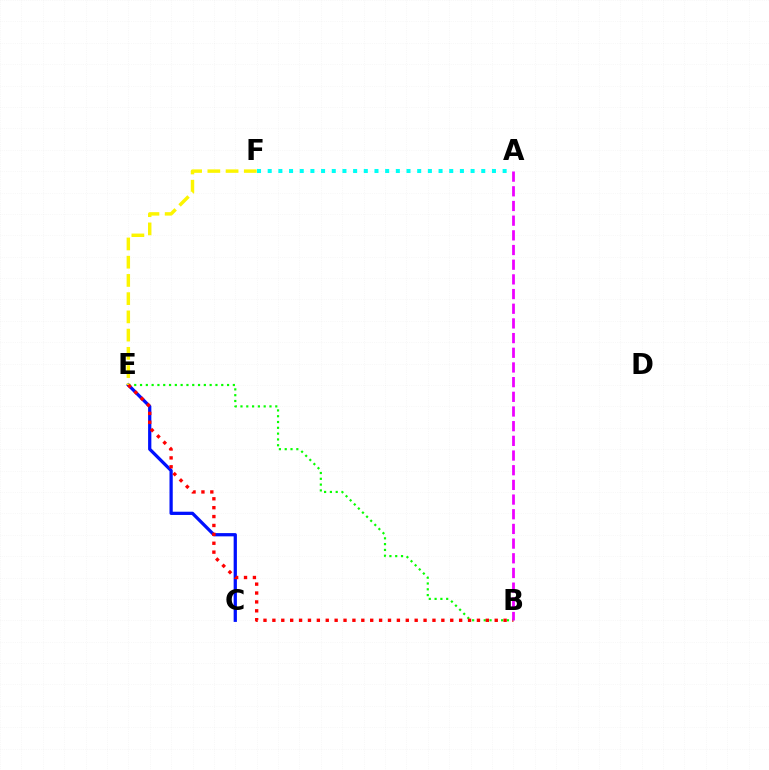{('A', 'F'): [{'color': '#00fff6', 'line_style': 'dotted', 'thickness': 2.9}], ('C', 'E'): [{'color': '#0010ff', 'line_style': 'solid', 'thickness': 2.34}], ('B', 'E'): [{'color': '#08ff00', 'line_style': 'dotted', 'thickness': 1.58}, {'color': '#ff0000', 'line_style': 'dotted', 'thickness': 2.42}], ('E', 'F'): [{'color': '#fcf500', 'line_style': 'dashed', 'thickness': 2.48}], ('A', 'B'): [{'color': '#ee00ff', 'line_style': 'dashed', 'thickness': 1.99}]}